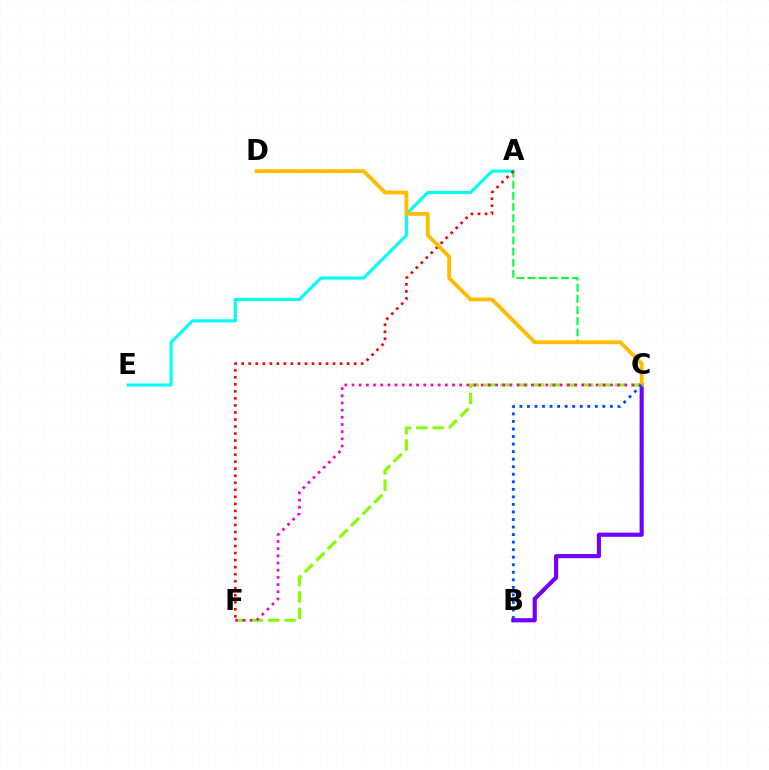{('C', 'F'): [{'color': '#84ff00', 'line_style': 'dashed', 'thickness': 2.22}, {'color': '#ff00cf', 'line_style': 'dotted', 'thickness': 1.95}], ('A', 'C'): [{'color': '#00ff39', 'line_style': 'dashed', 'thickness': 1.51}], ('A', 'E'): [{'color': '#00fff6', 'line_style': 'solid', 'thickness': 2.23}], ('B', 'C'): [{'color': '#7200ff', 'line_style': 'solid', 'thickness': 2.99}, {'color': '#004bff', 'line_style': 'dotted', 'thickness': 2.05}], ('A', 'F'): [{'color': '#ff0000', 'line_style': 'dotted', 'thickness': 1.91}], ('C', 'D'): [{'color': '#ffbd00', 'line_style': 'solid', 'thickness': 2.76}]}